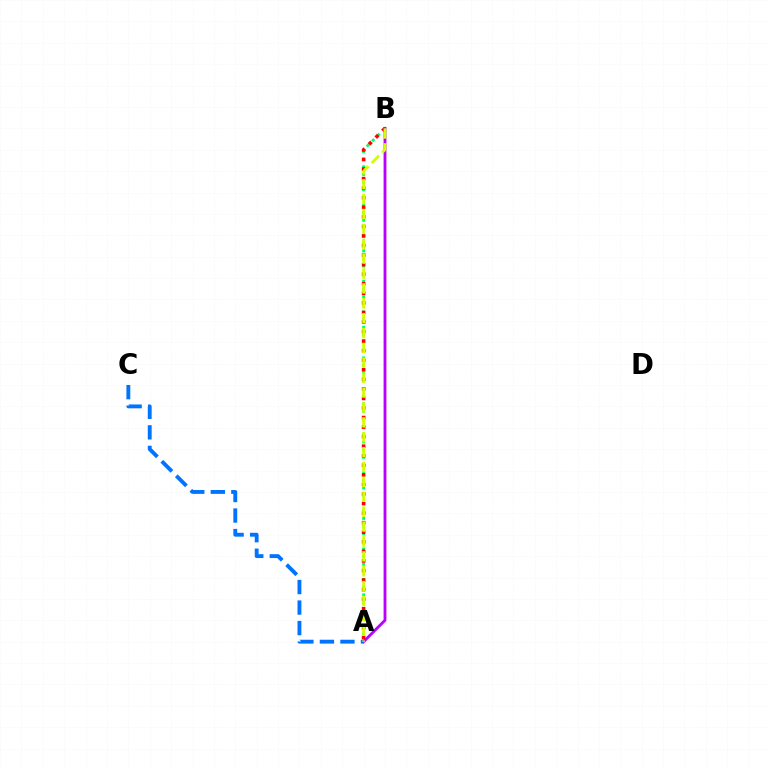{('A', 'B'): [{'color': '#00ff5c', 'line_style': 'dotted', 'thickness': 2.08}, {'color': '#ff0000', 'line_style': 'dotted', 'thickness': 2.6}, {'color': '#b900ff', 'line_style': 'solid', 'thickness': 2.04}, {'color': '#d1ff00', 'line_style': 'dashed', 'thickness': 2.02}], ('A', 'C'): [{'color': '#0074ff', 'line_style': 'dashed', 'thickness': 2.79}]}